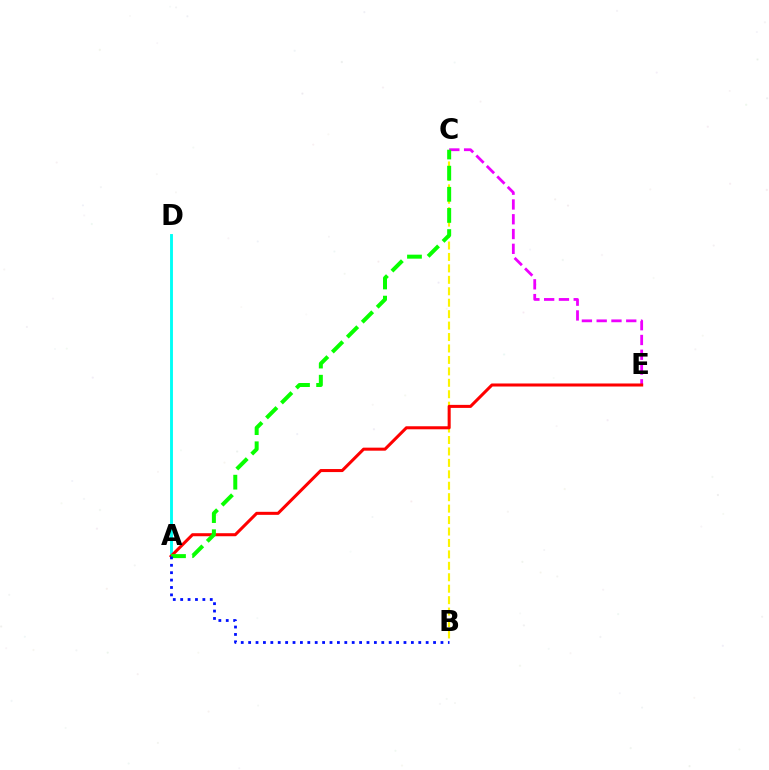{('C', 'E'): [{'color': '#ee00ff', 'line_style': 'dashed', 'thickness': 2.01}], ('B', 'C'): [{'color': '#fcf500', 'line_style': 'dashed', 'thickness': 1.55}], ('A', 'D'): [{'color': '#00fff6', 'line_style': 'solid', 'thickness': 2.08}], ('A', 'E'): [{'color': '#ff0000', 'line_style': 'solid', 'thickness': 2.18}], ('A', 'C'): [{'color': '#08ff00', 'line_style': 'dashed', 'thickness': 2.87}], ('A', 'B'): [{'color': '#0010ff', 'line_style': 'dotted', 'thickness': 2.01}]}